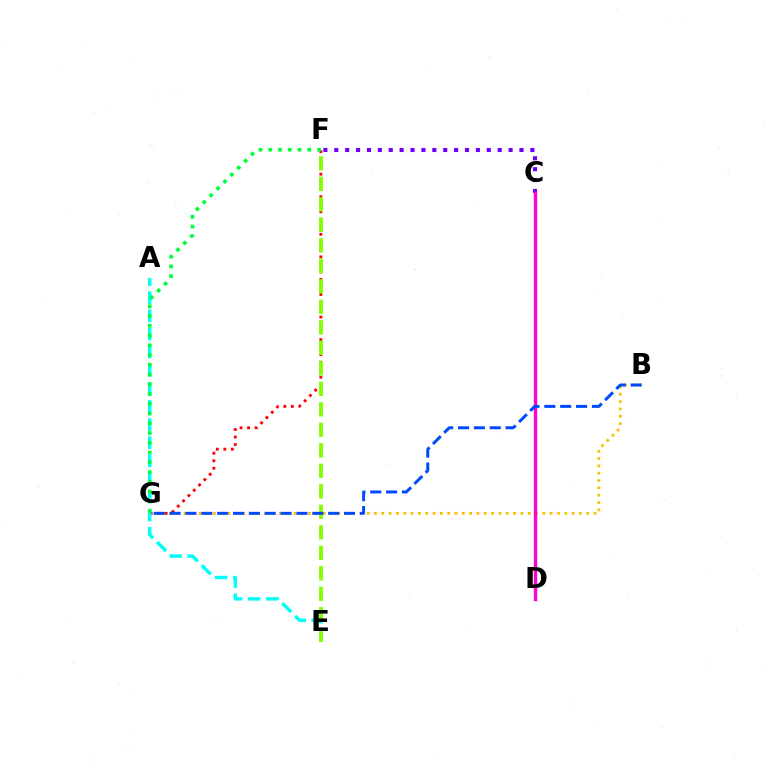{('B', 'G'): [{'color': '#ffbd00', 'line_style': 'dotted', 'thickness': 1.99}, {'color': '#004bff', 'line_style': 'dashed', 'thickness': 2.15}], ('F', 'G'): [{'color': '#ff0000', 'line_style': 'dotted', 'thickness': 2.04}, {'color': '#00ff39', 'line_style': 'dotted', 'thickness': 2.65}], ('C', 'F'): [{'color': '#7200ff', 'line_style': 'dotted', 'thickness': 2.96}], ('A', 'E'): [{'color': '#00fff6', 'line_style': 'dashed', 'thickness': 2.46}], ('C', 'D'): [{'color': '#ff00cf', 'line_style': 'solid', 'thickness': 2.45}], ('E', 'F'): [{'color': '#84ff00', 'line_style': 'dashed', 'thickness': 2.78}]}